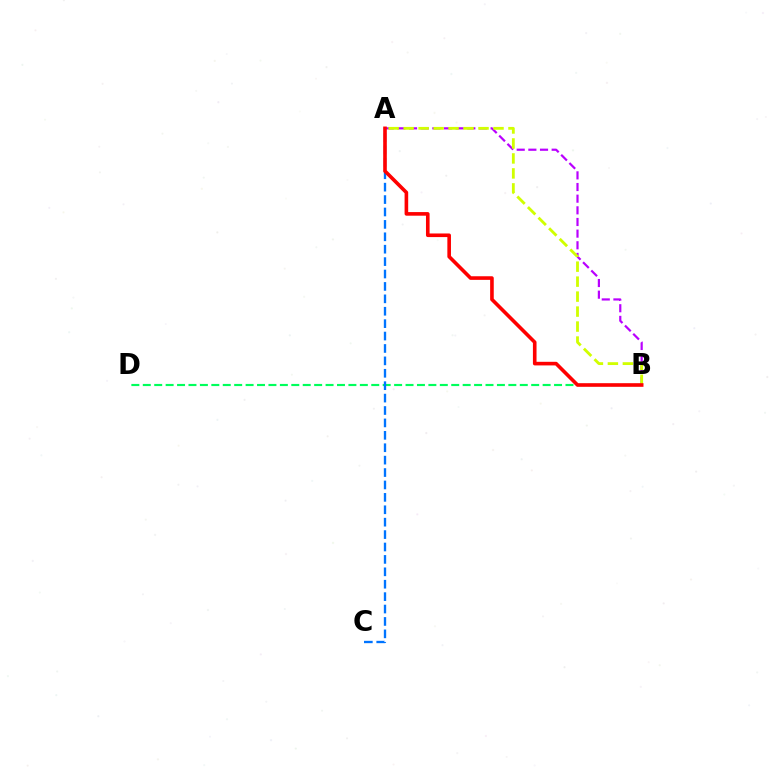{('A', 'B'): [{'color': '#b900ff', 'line_style': 'dashed', 'thickness': 1.58}, {'color': '#d1ff00', 'line_style': 'dashed', 'thickness': 2.03}, {'color': '#ff0000', 'line_style': 'solid', 'thickness': 2.6}], ('B', 'D'): [{'color': '#00ff5c', 'line_style': 'dashed', 'thickness': 1.55}], ('A', 'C'): [{'color': '#0074ff', 'line_style': 'dashed', 'thickness': 1.69}]}